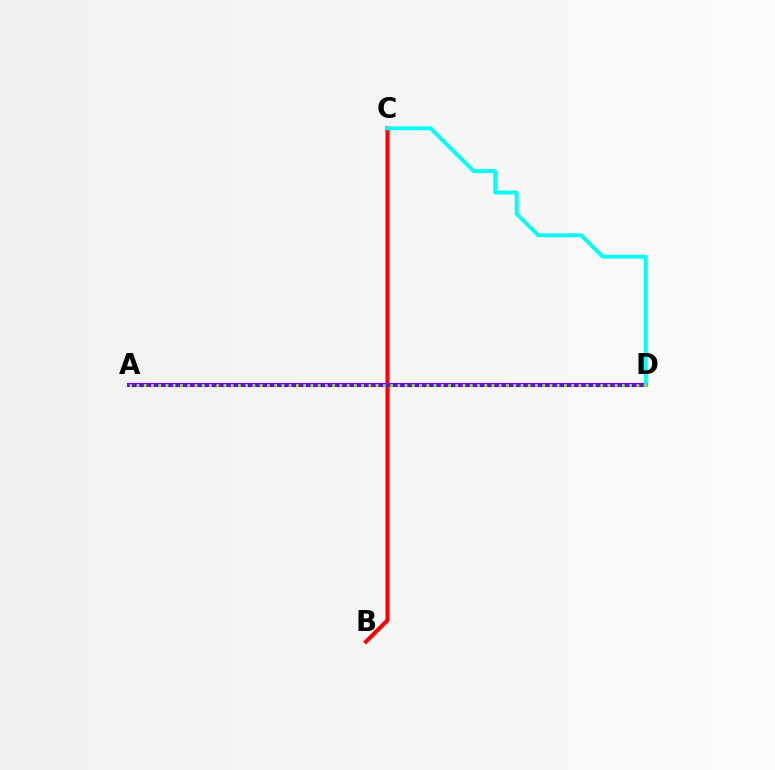{('B', 'C'): [{'color': '#ff0000', 'line_style': 'solid', 'thickness': 2.92}], ('A', 'D'): [{'color': '#7200ff', 'line_style': 'solid', 'thickness': 2.95}, {'color': '#84ff00', 'line_style': 'dotted', 'thickness': 1.97}], ('C', 'D'): [{'color': '#00fff6', 'line_style': 'solid', 'thickness': 2.79}]}